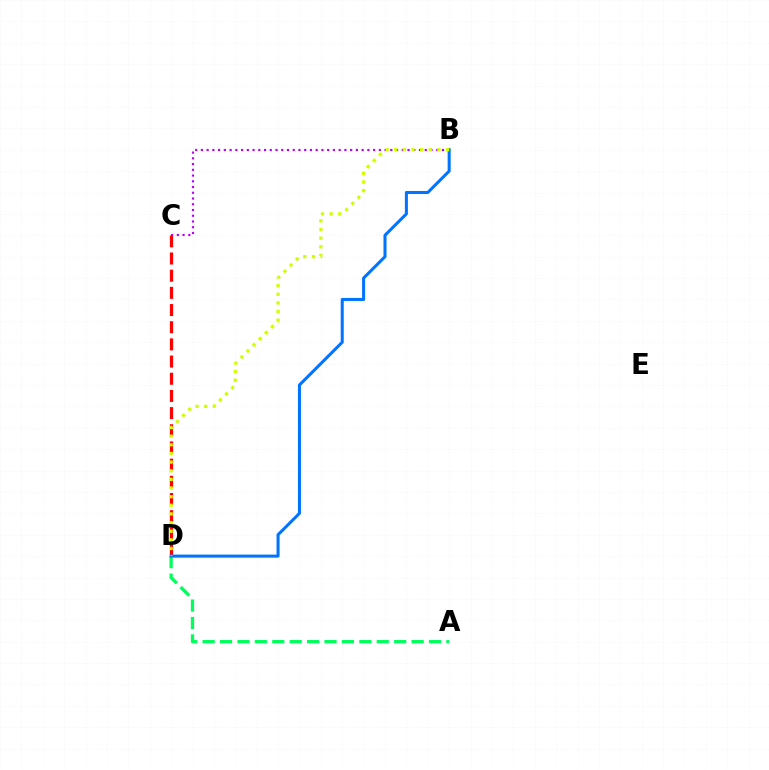{('C', 'D'): [{'color': '#ff0000', 'line_style': 'dashed', 'thickness': 2.33}], ('A', 'D'): [{'color': '#00ff5c', 'line_style': 'dashed', 'thickness': 2.37}], ('B', 'C'): [{'color': '#b900ff', 'line_style': 'dotted', 'thickness': 1.56}], ('B', 'D'): [{'color': '#0074ff', 'line_style': 'solid', 'thickness': 2.19}, {'color': '#d1ff00', 'line_style': 'dotted', 'thickness': 2.35}]}